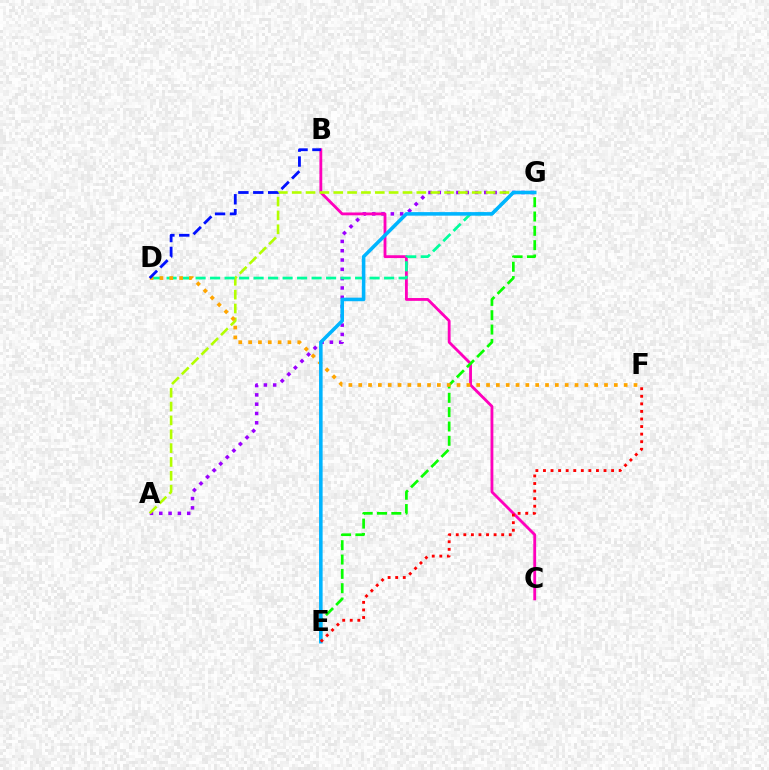{('A', 'G'): [{'color': '#9b00ff', 'line_style': 'dotted', 'thickness': 2.53}, {'color': '#b3ff00', 'line_style': 'dashed', 'thickness': 1.88}], ('B', 'C'): [{'color': '#ff00bd', 'line_style': 'solid', 'thickness': 2.04}], ('D', 'G'): [{'color': '#00ff9d', 'line_style': 'dashed', 'thickness': 1.97}], ('E', 'G'): [{'color': '#08ff00', 'line_style': 'dashed', 'thickness': 1.95}, {'color': '#00b5ff', 'line_style': 'solid', 'thickness': 2.56}], ('D', 'F'): [{'color': '#ffa500', 'line_style': 'dotted', 'thickness': 2.67}], ('B', 'D'): [{'color': '#0010ff', 'line_style': 'dashed', 'thickness': 2.02}], ('E', 'F'): [{'color': '#ff0000', 'line_style': 'dotted', 'thickness': 2.06}]}